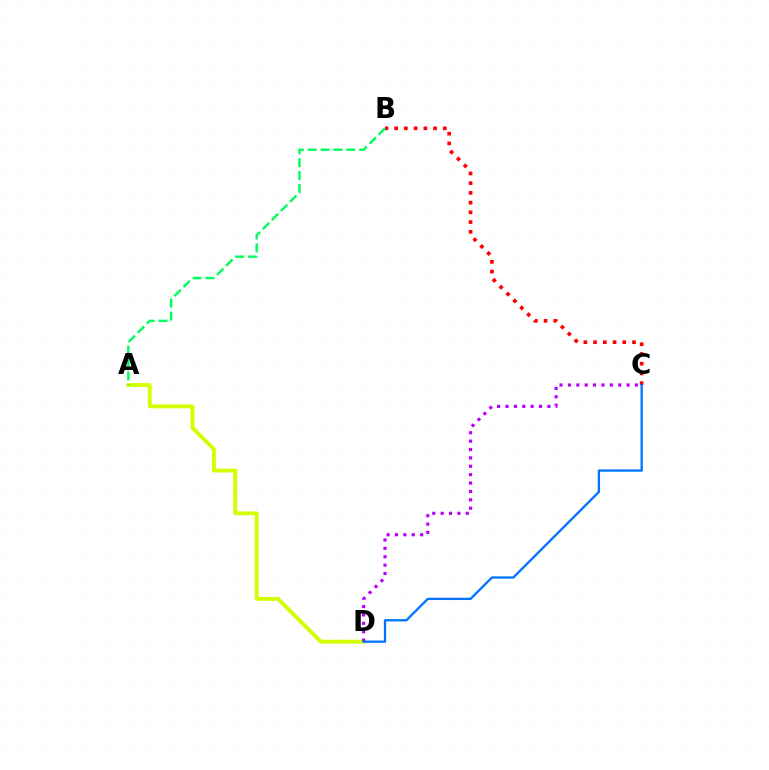{('A', 'D'): [{'color': '#d1ff00', 'line_style': 'solid', 'thickness': 2.77}], ('B', 'C'): [{'color': '#ff0000', 'line_style': 'dotted', 'thickness': 2.64}], ('C', 'D'): [{'color': '#b900ff', 'line_style': 'dotted', 'thickness': 2.28}, {'color': '#0074ff', 'line_style': 'solid', 'thickness': 1.65}], ('A', 'B'): [{'color': '#00ff5c', 'line_style': 'dashed', 'thickness': 1.75}]}